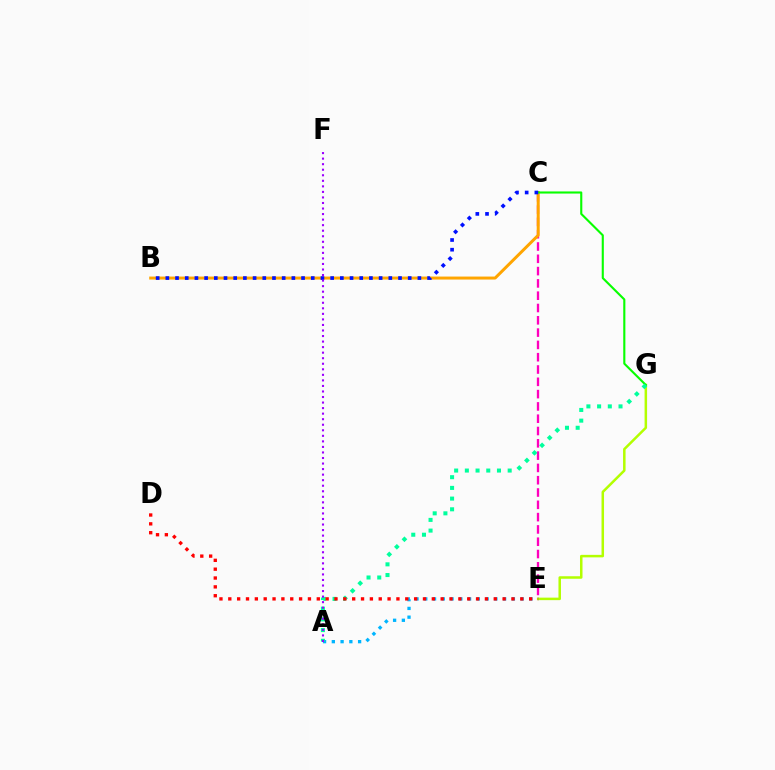{('C', 'E'): [{'color': '#ff00bd', 'line_style': 'dashed', 'thickness': 1.67}], ('E', 'G'): [{'color': '#b3ff00', 'line_style': 'solid', 'thickness': 1.8}], ('B', 'C'): [{'color': '#ffa500', 'line_style': 'solid', 'thickness': 2.15}, {'color': '#0010ff', 'line_style': 'dotted', 'thickness': 2.63}], ('C', 'G'): [{'color': '#08ff00', 'line_style': 'solid', 'thickness': 1.53}], ('A', 'E'): [{'color': '#00b5ff', 'line_style': 'dotted', 'thickness': 2.38}], ('A', 'G'): [{'color': '#00ff9d', 'line_style': 'dotted', 'thickness': 2.91}], ('D', 'E'): [{'color': '#ff0000', 'line_style': 'dotted', 'thickness': 2.4}], ('A', 'F'): [{'color': '#9b00ff', 'line_style': 'dotted', 'thickness': 1.51}]}